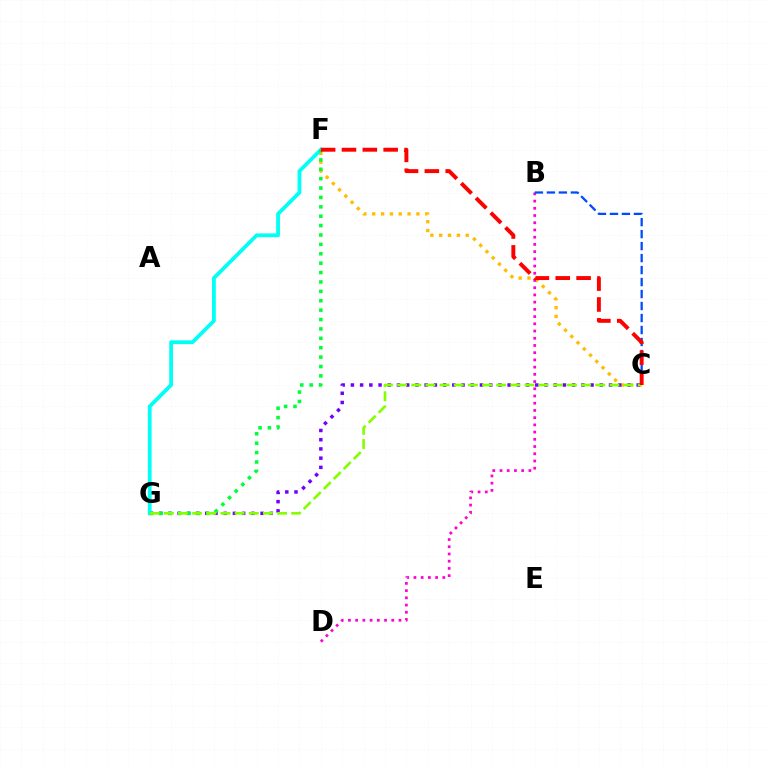{('C', 'F'): [{'color': '#ffbd00', 'line_style': 'dotted', 'thickness': 2.4}, {'color': '#ff0000', 'line_style': 'dashed', 'thickness': 2.83}], ('C', 'G'): [{'color': '#7200ff', 'line_style': 'dotted', 'thickness': 2.5}, {'color': '#84ff00', 'line_style': 'dashed', 'thickness': 1.92}], ('F', 'G'): [{'color': '#00fff6', 'line_style': 'solid', 'thickness': 2.73}, {'color': '#00ff39', 'line_style': 'dotted', 'thickness': 2.55}], ('B', 'D'): [{'color': '#ff00cf', 'line_style': 'dotted', 'thickness': 1.96}], ('B', 'C'): [{'color': '#004bff', 'line_style': 'dashed', 'thickness': 1.63}]}